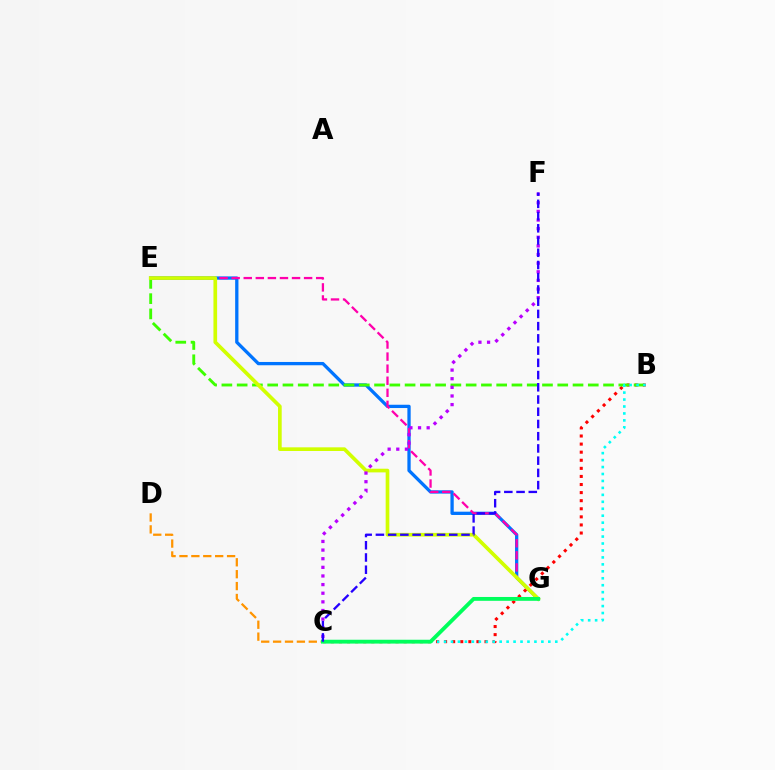{('E', 'G'): [{'color': '#0074ff', 'line_style': 'solid', 'thickness': 2.37}, {'color': '#ff00ac', 'line_style': 'dashed', 'thickness': 1.64}, {'color': '#d1ff00', 'line_style': 'solid', 'thickness': 2.64}], ('C', 'D'): [{'color': '#ff9400', 'line_style': 'dashed', 'thickness': 1.62}], ('B', 'C'): [{'color': '#ff0000', 'line_style': 'dotted', 'thickness': 2.2}, {'color': '#00fff6', 'line_style': 'dotted', 'thickness': 1.89}], ('B', 'E'): [{'color': '#3dff00', 'line_style': 'dashed', 'thickness': 2.07}], ('C', 'F'): [{'color': '#b900ff', 'line_style': 'dotted', 'thickness': 2.34}, {'color': '#2500ff', 'line_style': 'dashed', 'thickness': 1.66}], ('C', 'G'): [{'color': '#00ff5c', 'line_style': 'solid', 'thickness': 2.76}]}